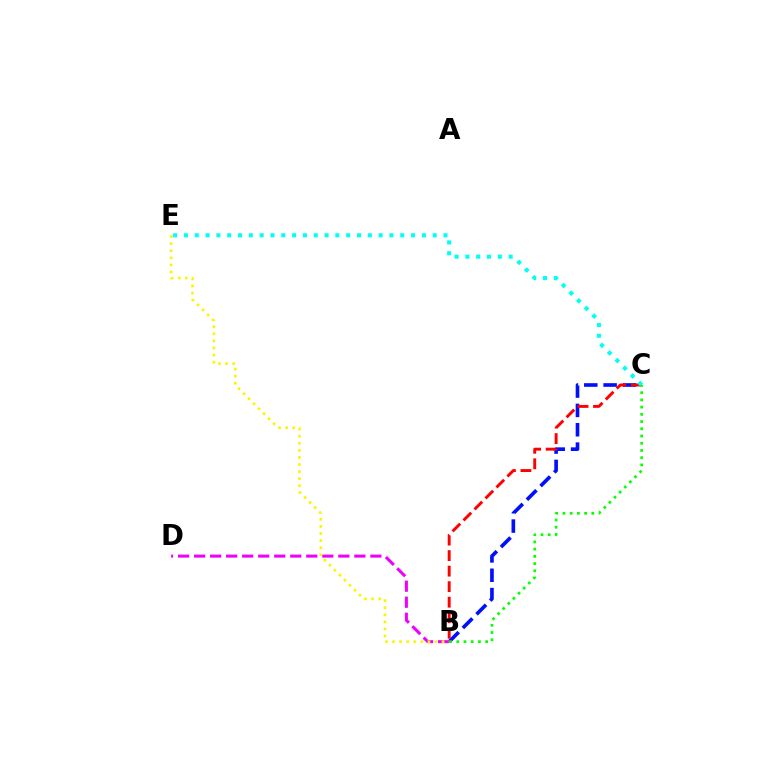{('B', 'C'): [{'color': '#0010ff', 'line_style': 'dashed', 'thickness': 2.63}, {'color': '#ff0000', 'line_style': 'dashed', 'thickness': 2.11}, {'color': '#08ff00', 'line_style': 'dotted', 'thickness': 1.96}], ('B', 'D'): [{'color': '#ee00ff', 'line_style': 'dashed', 'thickness': 2.18}], ('B', 'E'): [{'color': '#fcf500', 'line_style': 'dotted', 'thickness': 1.92}], ('C', 'E'): [{'color': '#00fff6', 'line_style': 'dotted', 'thickness': 2.94}]}